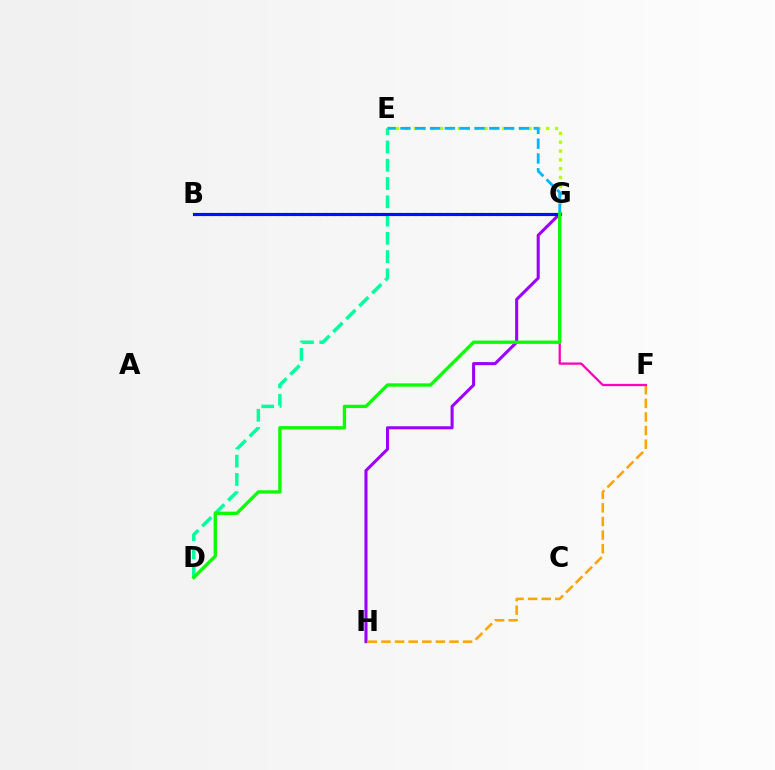{('G', 'H'): [{'color': '#9b00ff', 'line_style': 'solid', 'thickness': 2.2}], ('D', 'E'): [{'color': '#00ff9d', 'line_style': 'dashed', 'thickness': 2.48}], ('E', 'G'): [{'color': '#b3ff00', 'line_style': 'dotted', 'thickness': 2.4}, {'color': '#00b5ff', 'line_style': 'dashed', 'thickness': 2.01}], ('F', 'H'): [{'color': '#ffa500', 'line_style': 'dashed', 'thickness': 1.85}], ('F', 'G'): [{'color': '#ff00bd', 'line_style': 'solid', 'thickness': 1.64}], ('B', 'G'): [{'color': '#ff0000', 'line_style': 'dotted', 'thickness': 2.21}, {'color': '#0010ff', 'line_style': 'solid', 'thickness': 2.25}], ('D', 'G'): [{'color': '#08ff00', 'line_style': 'solid', 'thickness': 2.4}]}